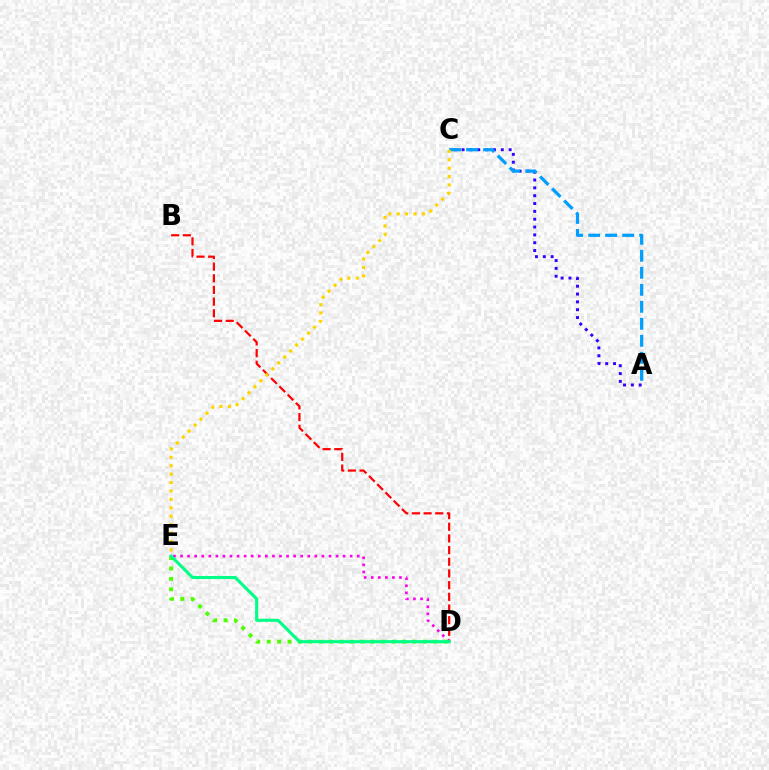{('B', 'D'): [{'color': '#ff0000', 'line_style': 'dashed', 'thickness': 1.59}], ('D', 'E'): [{'color': '#ff00ed', 'line_style': 'dotted', 'thickness': 1.92}, {'color': '#4fff00', 'line_style': 'dotted', 'thickness': 2.83}, {'color': '#00ff86', 'line_style': 'solid', 'thickness': 2.23}], ('A', 'C'): [{'color': '#3700ff', 'line_style': 'dotted', 'thickness': 2.13}, {'color': '#009eff', 'line_style': 'dashed', 'thickness': 2.31}], ('C', 'E'): [{'color': '#ffd500', 'line_style': 'dotted', 'thickness': 2.29}]}